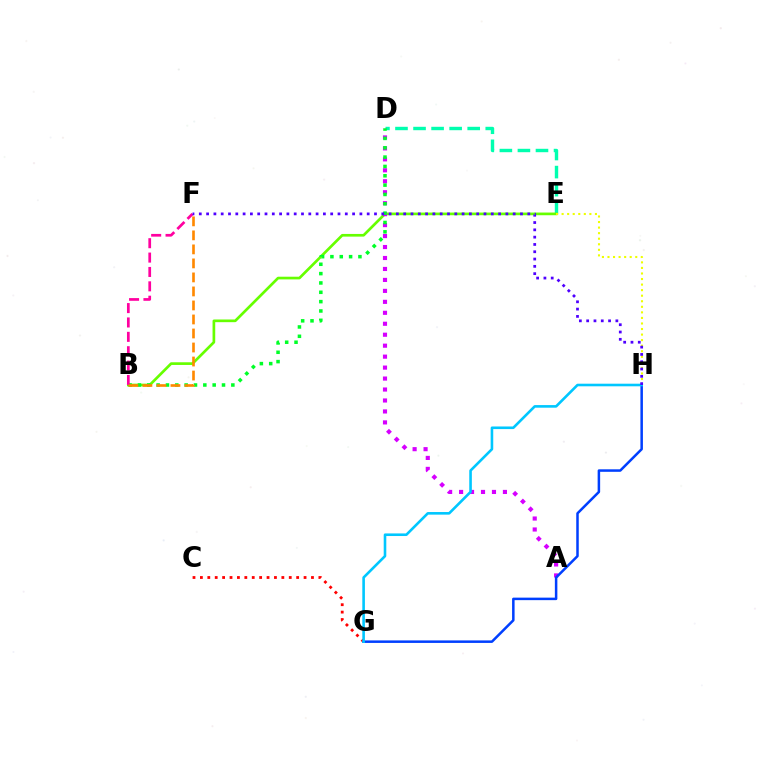{('D', 'E'): [{'color': '#00ffaf', 'line_style': 'dashed', 'thickness': 2.45}], ('B', 'E'): [{'color': '#66ff00', 'line_style': 'solid', 'thickness': 1.93}], ('A', 'D'): [{'color': '#d600ff', 'line_style': 'dotted', 'thickness': 2.98}], ('B', 'D'): [{'color': '#00ff27', 'line_style': 'dotted', 'thickness': 2.54}], ('C', 'G'): [{'color': '#ff0000', 'line_style': 'dotted', 'thickness': 2.01}], ('E', 'H'): [{'color': '#eeff00', 'line_style': 'dotted', 'thickness': 1.51}], ('G', 'H'): [{'color': '#003fff', 'line_style': 'solid', 'thickness': 1.81}, {'color': '#00c7ff', 'line_style': 'solid', 'thickness': 1.87}], ('B', 'F'): [{'color': '#ff00a0', 'line_style': 'dashed', 'thickness': 1.95}, {'color': '#ff8800', 'line_style': 'dashed', 'thickness': 1.9}], ('F', 'H'): [{'color': '#4f00ff', 'line_style': 'dotted', 'thickness': 1.98}]}